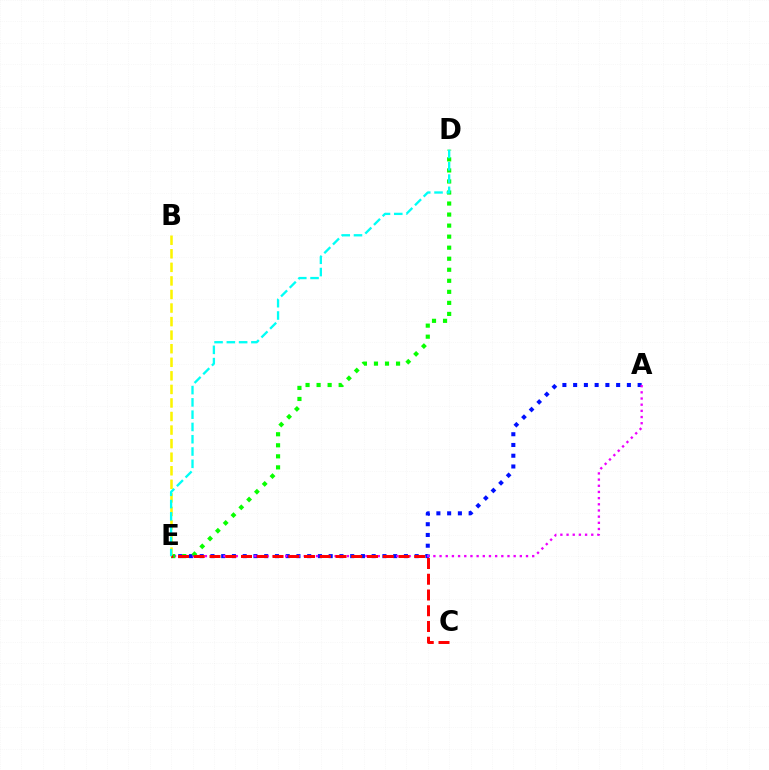{('A', 'E'): [{'color': '#0010ff', 'line_style': 'dotted', 'thickness': 2.92}, {'color': '#ee00ff', 'line_style': 'dotted', 'thickness': 1.68}], ('D', 'E'): [{'color': '#08ff00', 'line_style': 'dotted', 'thickness': 3.0}, {'color': '#00fff6', 'line_style': 'dashed', 'thickness': 1.67}], ('B', 'E'): [{'color': '#fcf500', 'line_style': 'dashed', 'thickness': 1.84}], ('C', 'E'): [{'color': '#ff0000', 'line_style': 'dashed', 'thickness': 2.14}]}